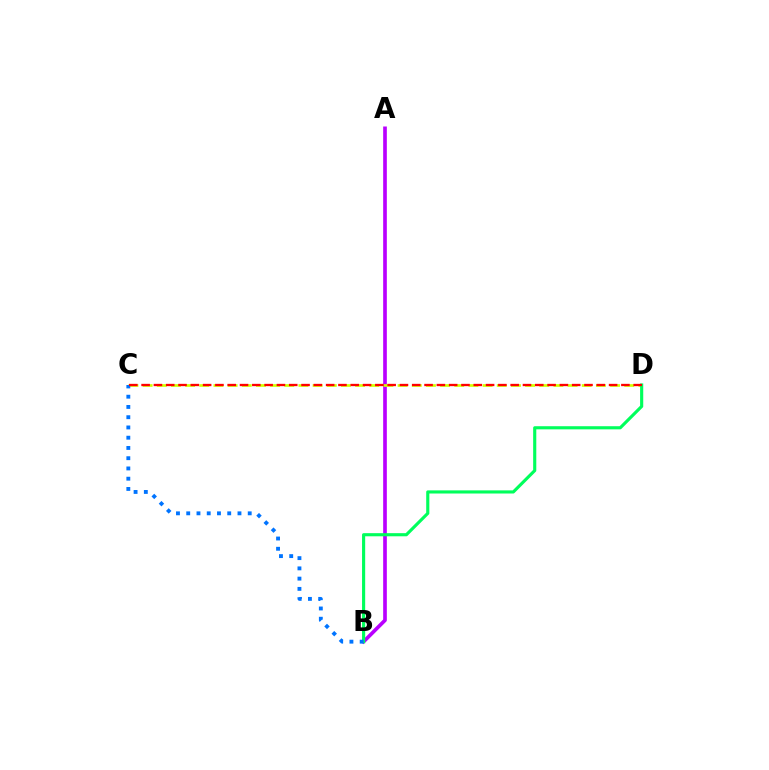{('A', 'B'): [{'color': '#b900ff', 'line_style': 'solid', 'thickness': 2.64}], ('C', 'D'): [{'color': '#d1ff00', 'line_style': 'dashed', 'thickness': 1.92}, {'color': '#ff0000', 'line_style': 'dashed', 'thickness': 1.67}], ('B', 'D'): [{'color': '#00ff5c', 'line_style': 'solid', 'thickness': 2.26}], ('B', 'C'): [{'color': '#0074ff', 'line_style': 'dotted', 'thickness': 2.78}]}